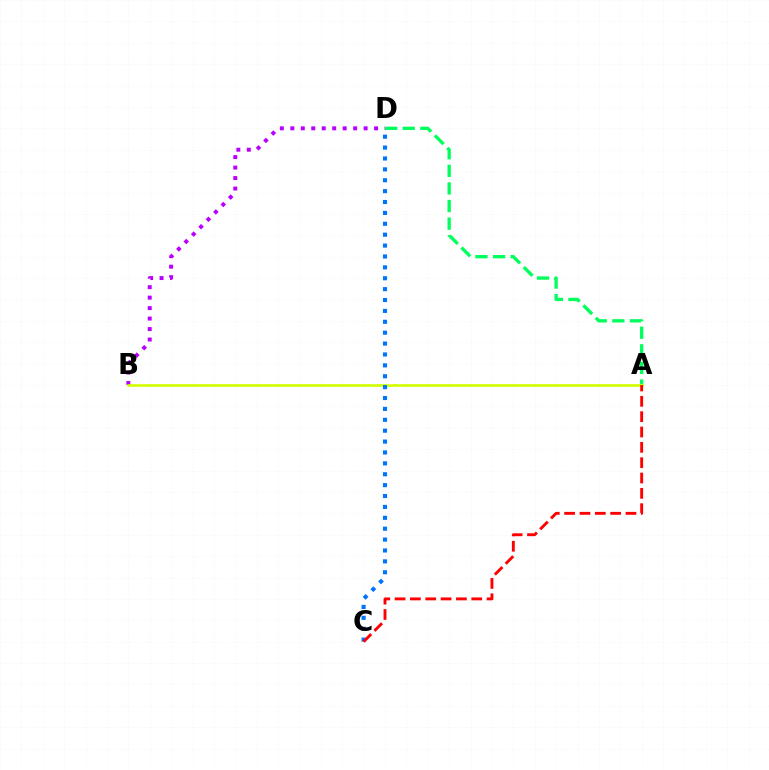{('B', 'D'): [{'color': '#b900ff', 'line_style': 'dotted', 'thickness': 2.85}], ('A', 'D'): [{'color': '#00ff5c', 'line_style': 'dashed', 'thickness': 2.39}], ('A', 'B'): [{'color': '#d1ff00', 'line_style': 'solid', 'thickness': 1.9}], ('C', 'D'): [{'color': '#0074ff', 'line_style': 'dotted', 'thickness': 2.96}], ('A', 'C'): [{'color': '#ff0000', 'line_style': 'dashed', 'thickness': 2.08}]}